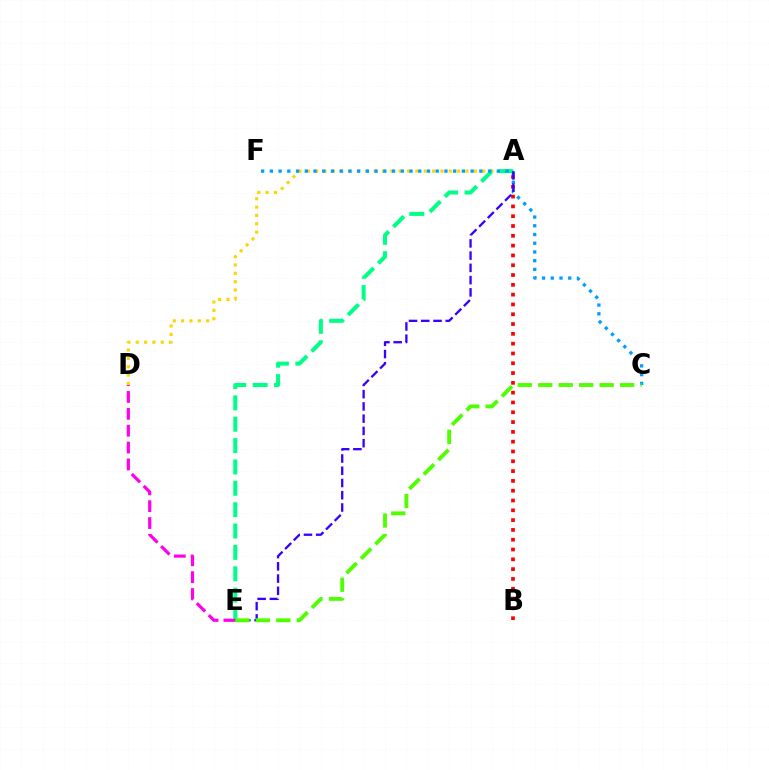{('A', 'D'): [{'color': '#ffd500', 'line_style': 'dotted', 'thickness': 2.27}], ('A', 'E'): [{'color': '#00ff86', 'line_style': 'dashed', 'thickness': 2.9}, {'color': '#3700ff', 'line_style': 'dashed', 'thickness': 1.66}], ('A', 'B'): [{'color': '#ff0000', 'line_style': 'dotted', 'thickness': 2.66}], ('D', 'E'): [{'color': '#ff00ed', 'line_style': 'dashed', 'thickness': 2.29}], ('C', 'F'): [{'color': '#009eff', 'line_style': 'dotted', 'thickness': 2.37}], ('C', 'E'): [{'color': '#4fff00', 'line_style': 'dashed', 'thickness': 2.78}]}